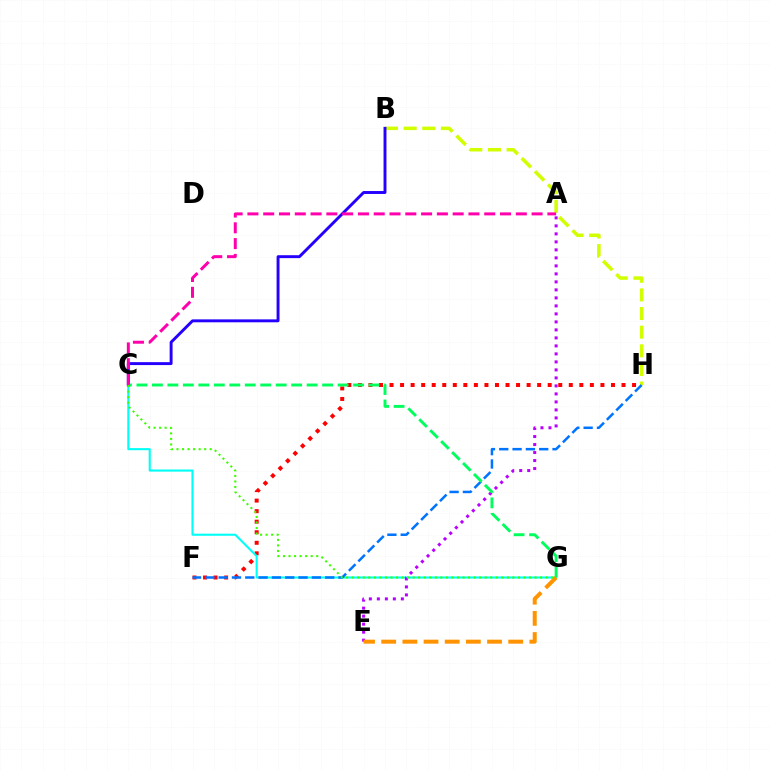{('F', 'H'): [{'color': '#ff0000', 'line_style': 'dotted', 'thickness': 2.87}, {'color': '#0074ff', 'line_style': 'dashed', 'thickness': 1.81}], ('B', 'H'): [{'color': '#d1ff00', 'line_style': 'dashed', 'thickness': 2.53}], ('C', 'G'): [{'color': '#00fff6', 'line_style': 'solid', 'thickness': 1.51}, {'color': '#00ff5c', 'line_style': 'dashed', 'thickness': 2.1}, {'color': '#3dff00', 'line_style': 'dotted', 'thickness': 1.51}], ('B', 'C'): [{'color': '#2500ff', 'line_style': 'solid', 'thickness': 2.1}], ('A', 'E'): [{'color': '#b900ff', 'line_style': 'dotted', 'thickness': 2.17}], ('E', 'G'): [{'color': '#ff9400', 'line_style': 'dashed', 'thickness': 2.88}], ('A', 'C'): [{'color': '#ff00ac', 'line_style': 'dashed', 'thickness': 2.14}]}